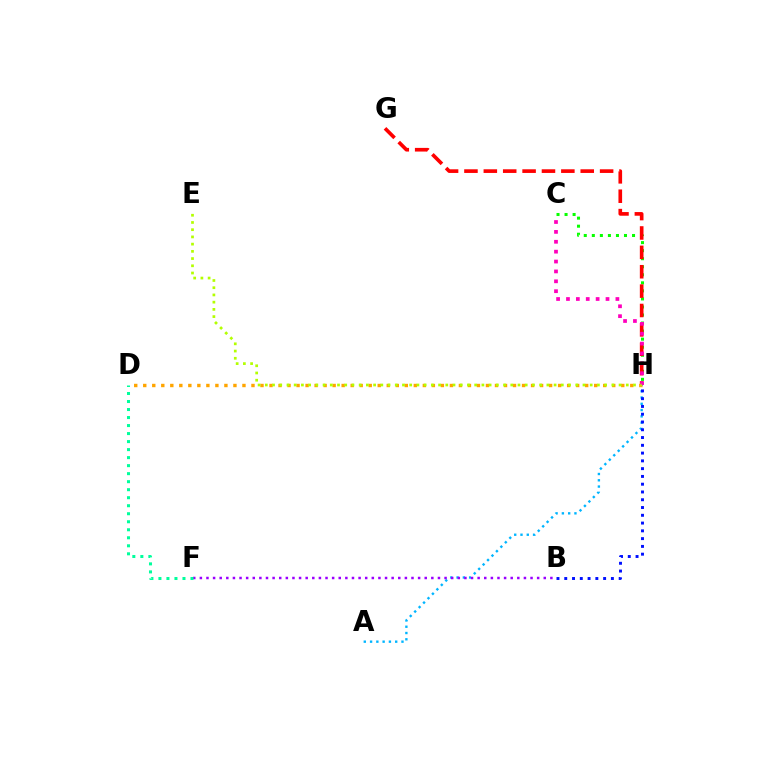{('A', 'H'): [{'color': '#00b5ff', 'line_style': 'dotted', 'thickness': 1.71}], ('C', 'H'): [{'color': '#08ff00', 'line_style': 'dotted', 'thickness': 2.19}, {'color': '#ff00bd', 'line_style': 'dotted', 'thickness': 2.69}], ('G', 'H'): [{'color': '#ff0000', 'line_style': 'dashed', 'thickness': 2.63}], ('B', 'F'): [{'color': '#9b00ff', 'line_style': 'dotted', 'thickness': 1.8}], ('B', 'H'): [{'color': '#0010ff', 'line_style': 'dotted', 'thickness': 2.11}], ('D', 'H'): [{'color': '#ffa500', 'line_style': 'dotted', 'thickness': 2.45}], ('D', 'F'): [{'color': '#00ff9d', 'line_style': 'dotted', 'thickness': 2.18}], ('E', 'H'): [{'color': '#b3ff00', 'line_style': 'dotted', 'thickness': 1.96}]}